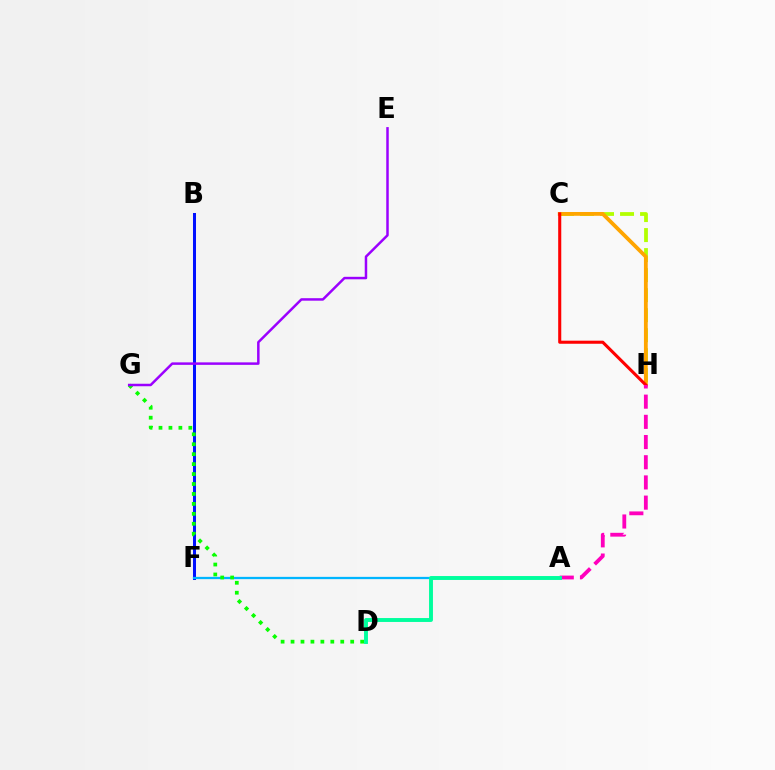{('B', 'F'): [{'color': '#0010ff', 'line_style': 'solid', 'thickness': 2.17}], ('A', 'F'): [{'color': '#00b5ff', 'line_style': 'solid', 'thickness': 1.64}], ('C', 'H'): [{'color': '#b3ff00', 'line_style': 'dashed', 'thickness': 2.72}, {'color': '#ffa500', 'line_style': 'solid', 'thickness': 2.73}, {'color': '#ff0000', 'line_style': 'solid', 'thickness': 2.21}], ('A', 'H'): [{'color': '#ff00bd', 'line_style': 'dashed', 'thickness': 2.74}], ('A', 'D'): [{'color': '#00ff9d', 'line_style': 'solid', 'thickness': 2.81}], ('D', 'G'): [{'color': '#08ff00', 'line_style': 'dotted', 'thickness': 2.7}], ('E', 'G'): [{'color': '#9b00ff', 'line_style': 'solid', 'thickness': 1.79}]}